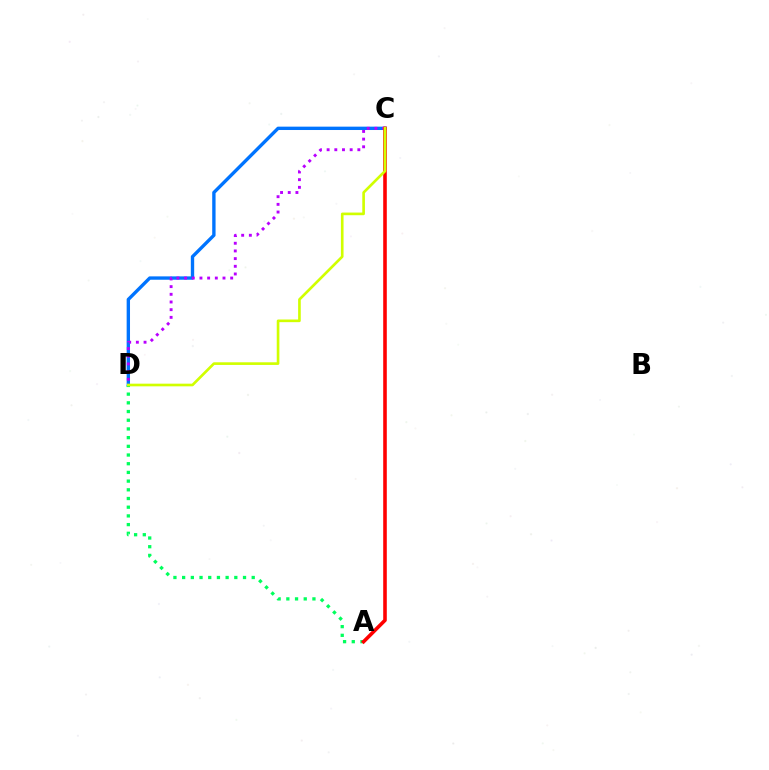{('C', 'D'): [{'color': '#0074ff', 'line_style': 'solid', 'thickness': 2.42}, {'color': '#b900ff', 'line_style': 'dotted', 'thickness': 2.09}, {'color': '#d1ff00', 'line_style': 'solid', 'thickness': 1.91}], ('A', 'D'): [{'color': '#00ff5c', 'line_style': 'dotted', 'thickness': 2.36}], ('A', 'C'): [{'color': '#ff0000', 'line_style': 'solid', 'thickness': 2.58}]}